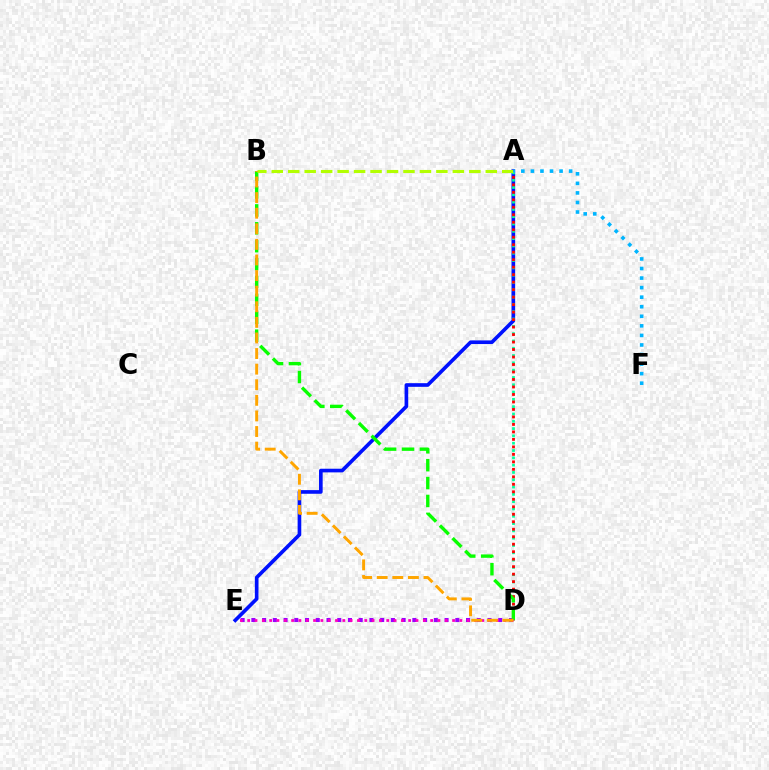{('D', 'E'): [{'color': '#9b00ff', 'line_style': 'dotted', 'thickness': 2.92}, {'color': '#ff00bd', 'line_style': 'dotted', 'thickness': 1.99}], ('A', 'E'): [{'color': '#0010ff', 'line_style': 'solid', 'thickness': 2.63}], ('A', 'D'): [{'color': '#00ff9d', 'line_style': 'dotted', 'thickness': 1.99}, {'color': '#ff0000', 'line_style': 'dotted', 'thickness': 2.03}], ('B', 'D'): [{'color': '#08ff00', 'line_style': 'dashed', 'thickness': 2.43}, {'color': '#ffa500', 'line_style': 'dashed', 'thickness': 2.12}], ('A', 'B'): [{'color': '#b3ff00', 'line_style': 'dashed', 'thickness': 2.24}], ('A', 'F'): [{'color': '#00b5ff', 'line_style': 'dotted', 'thickness': 2.6}]}